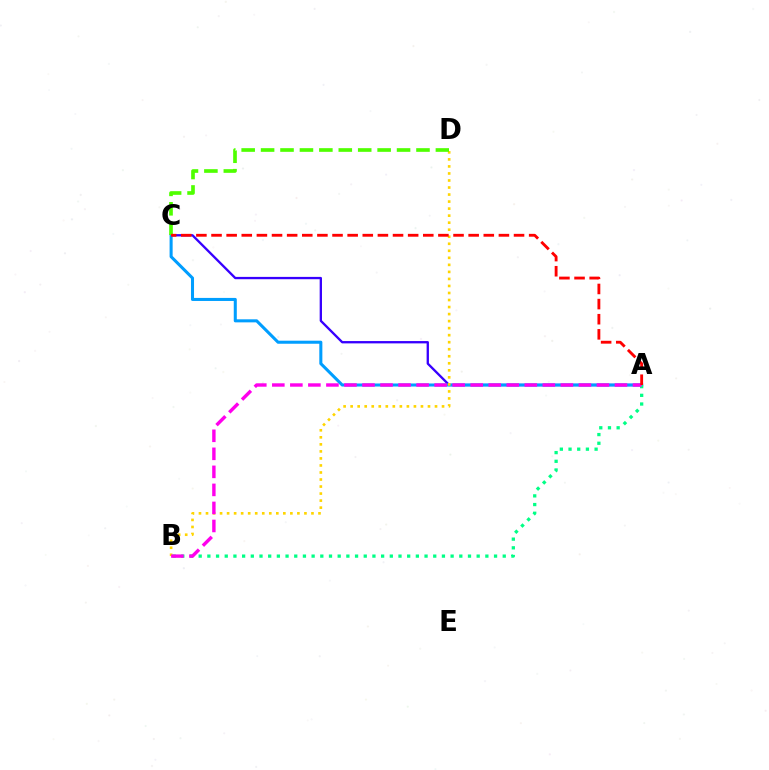{('A', 'C'): [{'color': '#3700ff', 'line_style': 'solid', 'thickness': 1.67}, {'color': '#009eff', 'line_style': 'solid', 'thickness': 2.2}, {'color': '#ff0000', 'line_style': 'dashed', 'thickness': 2.05}], ('B', 'D'): [{'color': '#ffd500', 'line_style': 'dotted', 'thickness': 1.91}], ('A', 'B'): [{'color': '#00ff86', 'line_style': 'dotted', 'thickness': 2.36}, {'color': '#ff00ed', 'line_style': 'dashed', 'thickness': 2.45}], ('C', 'D'): [{'color': '#4fff00', 'line_style': 'dashed', 'thickness': 2.64}]}